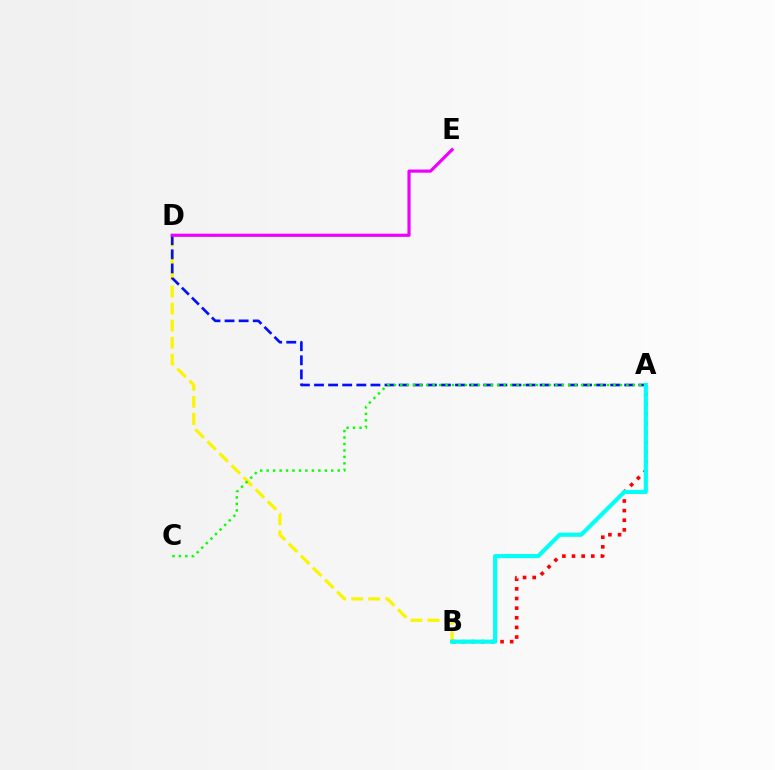{('B', 'D'): [{'color': '#fcf500', 'line_style': 'dashed', 'thickness': 2.31}], ('A', 'B'): [{'color': '#ff0000', 'line_style': 'dotted', 'thickness': 2.62}, {'color': '#00fff6', 'line_style': 'solid', 'thickness': 2.97}], ('A', 'D'): [{'color': '#0010ff', 'line_style': 'dashed', 'thickness': 1.92}], ('D', 'E'): [{'color': '#ee00ff', 'line_style': 'solid', 'thickness': 2.28}], ('A', 'C'): [{'color': '#08ff00', 'line_style': 'dotted', 'thickness': 1.75}]}